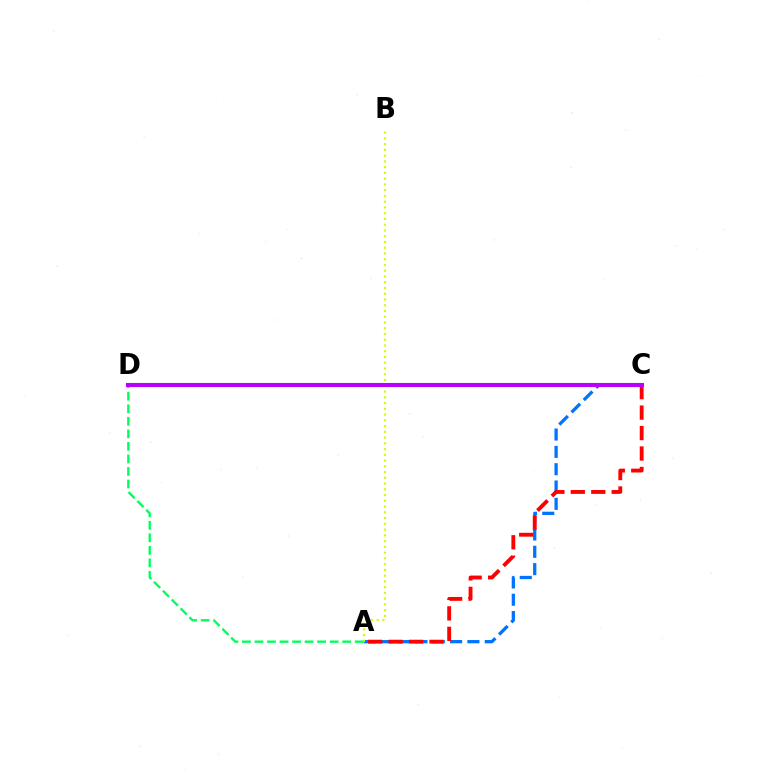{('A', 'C'): [{'color': '#0074ff', 'line_style': 'dashed', 'thickness': 2.35}, {'color': '#ff0000', 'line_style': 'dashed', 'thickness': 2.78}], ('A', 'B'): [{'color': '#d1ff00', 'line_style': 'dotted', 'thickness': 1.56}], ('A', 'D'): [{'color': '#00ff5c', 'line_style': 'dashed', 'thickness': 1.7}], ('C', 'D'): [{'color': '#b900ff', 'line_style': 'solid', 'thickness': 2.92}]}